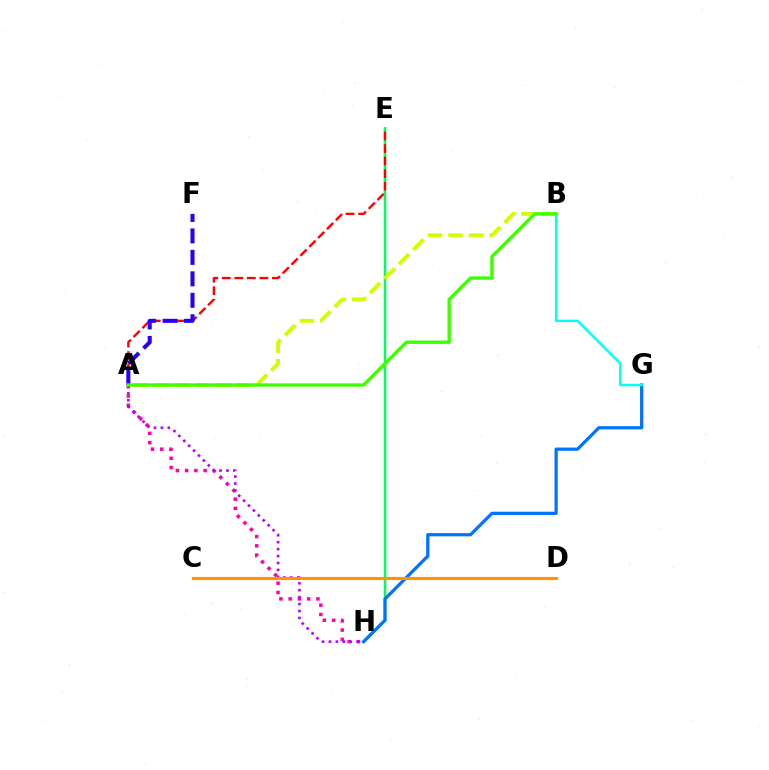{('E', 'H'): [{'color': '#00ff5c', 'line_style': 'solid', 'thickness': 1.83}], ('A', 'E'): [{'color': '#ff0000', 'line_style': 'dashed', 'thickness': 1.7}], ('G', 'H'): [{'color': '#0074ff', 'line_style': 'solid', 'thickness': 2.32}], ('A', 'H'): [{'color': '#ff00ac', 'line_style': 'dotted', 'thickness': 2.51}, {'color': '#b900ff', 'line_style': 'dotted', 'thickness': 1.89}], ('A', 'F'): [{'color': '#2500ff', 'line_style': 'dashed', 'thickness': 2.92}], ('A', 'B'): [{'color': '#d1ff00', 'line_style': 'dashed', 'thickness': 2.78}, {'color': '#3dff00', 'line_style': 'solid', 'thickness': 2.43}], ('C', 'D'): [{'color': '#ff9400', 'line_style': 'solid', 'thickness': 2.24}], ('B', 'G'): [{'color': '#00fff6', 'line_style': 'solid', 'thickness': 1.73}]}